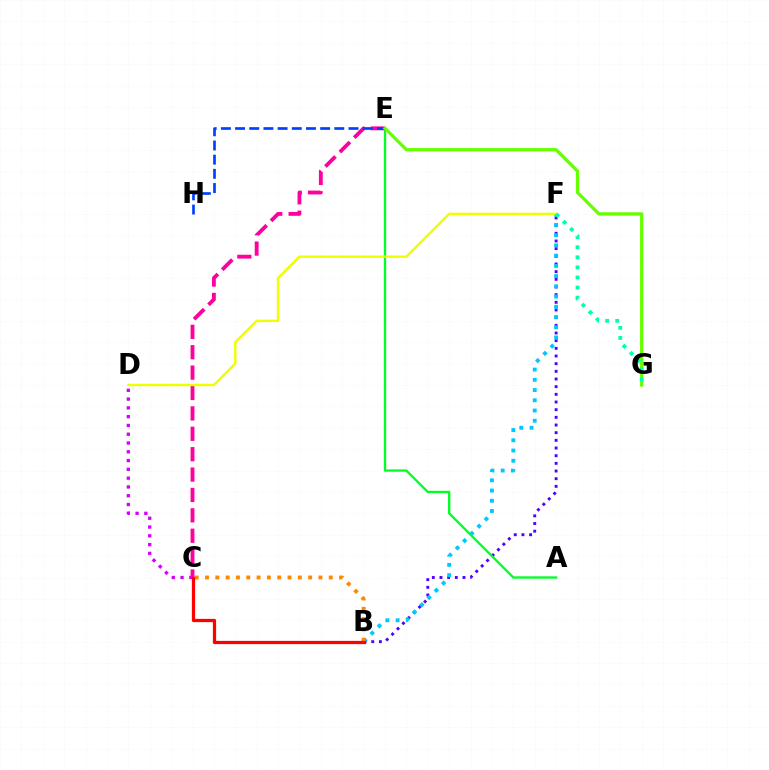{('C', 'D'): [{'color': '#d600ff', 'line_style': 'dotted', 'thickness': 2.39}], ('B', 'F'): [{'color': '#4f00ff', 'line_style': 'dotted', 'thickness': 2.08}, {'color': '#00c7ff', 'line_style': 'dotted', 'thickness': 2.78}], ('B', 'C'): [{'color': '#ff8800', 'line_style': 'dotted', 'thickness': 2.8}, {'color': '#ff0000', 'line_style': 'solid', 'thickness': 2.35}], ('A', 'E'): [{'color': '#00ff27', 'line_style': 'solid', 'thickness': 1.68}], ('C', 'E'): [{'color': '#ff00a0', 'line_style': 'dashed', 'thickness': 2.77}], ('E', 'H'): [{'color': '#003fff', 'line_style': 'dashed', 'thickness': 1.93}], ('D', 'F'): [{'color': '#eeff00', 'line_style': 'solid', 'thickness': 1.76}], ('E', 'G'): [{'color': '#66ff00', 'line_style': 'solid', 'thickness': 2.35}], ('F', 'G'): [{'color': '#00ffaf', 'line_style': 'dotted', 'thickness': 2.74}]}